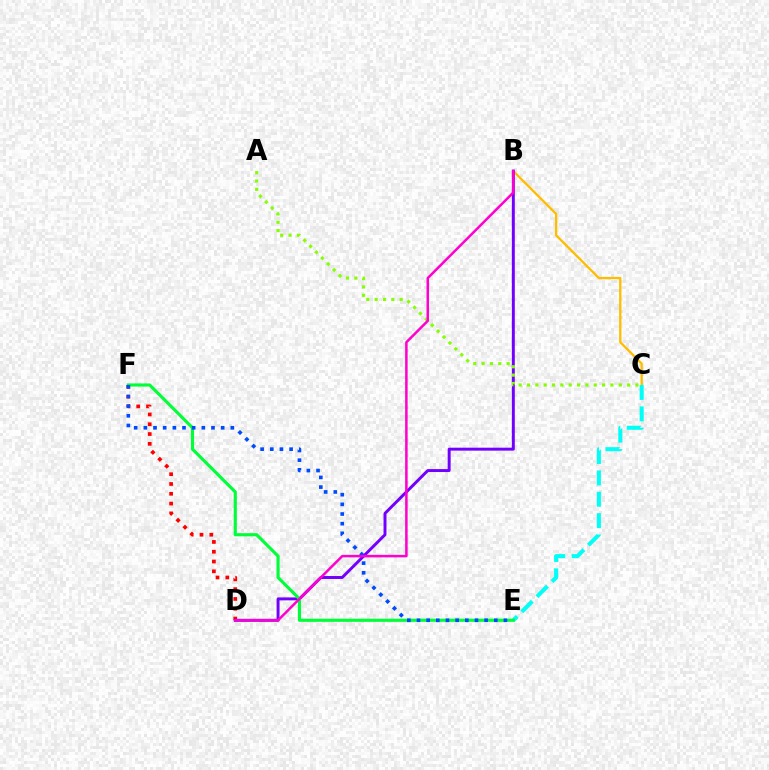{('D', 'F'): [{'color': '#ff0000', 'line_style': 'dotted', 'thickness': 2.66}], ('B', 'C'): [{'color': '#ffbd00', 'line_style': 'solid', 'thickness': 1.66}], ('B', 'D'): [{'color': '#7200ff', 'line_style': 'solid', 'thickness': 2.12}, {'color': '#ff00cf', 'line_style': 'solid', 'thickness': 1.81}], ('C', 'E'): [{'color': '#00fff6', 'line_style': 'dashed', 'thickness': 2.9}], ('E', 'F'): [{'color': '#00ff39', 'line_style': 'solid', 'thickness': 2.26}, {'color': '#004bff', 'line_style': 'dotted', 'thickness': 2.63}], ('A', 'C'): [{'color': '#84ff00', 'line_style': 'dotted', 'thickness': 2.27}]}